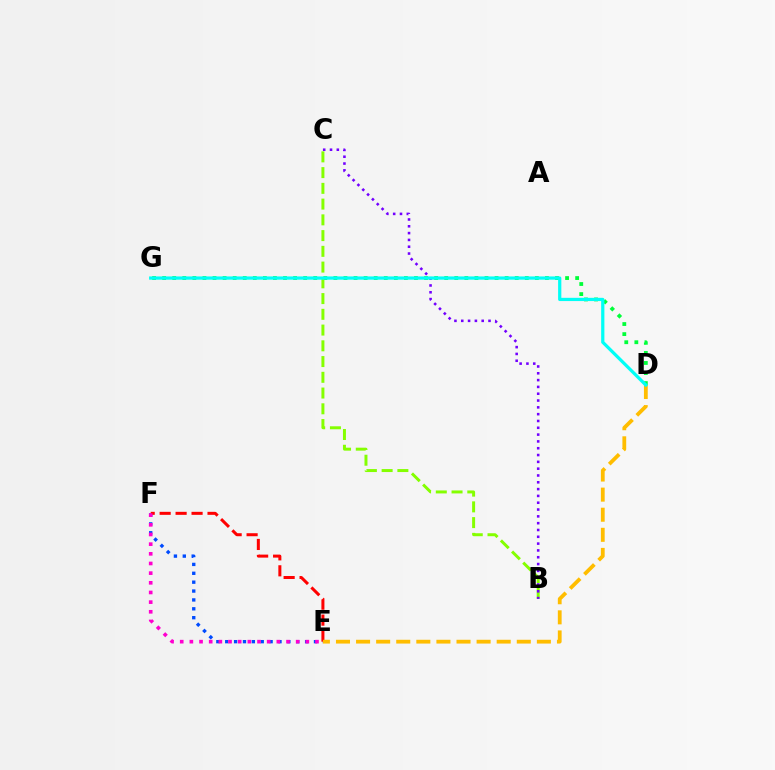{('D', 'G'): [{'color': '#00ff39', 'line_style': 'dotted', 'thickness': 2.74}, {'color': '#00fff6', 'line_style': 'solid', 'thickness': 2.33}], ('B', 'C'): [{'color': '#84ff00', 'line_style': 'dashed', 'thickness': 2.14}, {'color': '#7200ff', 'line_style': 'dotted', 'thickness': 1.85}], ('E', 'F'): [{'color': '#004bff', 'line_style': 'dotted', 'thickness': 2.41}, {'color': '#ff0000', 'line_style': 'dashed', 'thickness': 2.17}, {'color': '#ff00cf', 'line_style': 'dotted', 'thickness': 2.63}], ('D', 'E'): [{'color': '#ffbd00', 'line_style': 'dashed', 'thickness': 2.73}]}